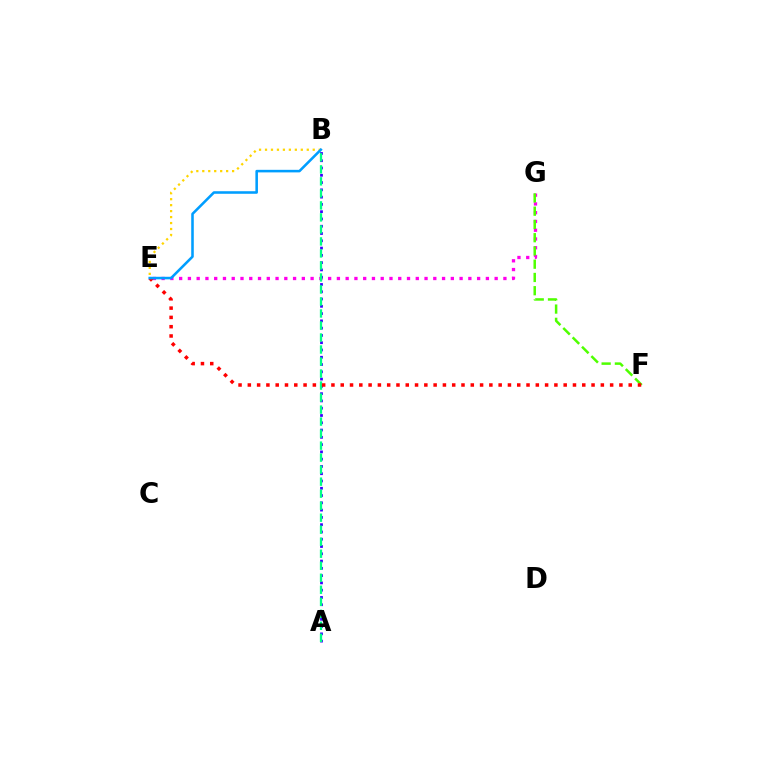{('B', 'E'): [{'color': '#ffd500', 'line_style': 'dotted', 'thickness': 1.62}, {'color': '#009eff', 'line_style': 'solid', 'thickness': 1.84}], ('E', 'G'): [{'color': '#ff00ed', 'line_style': 'dotted', 'thickness': 2.38}], ('A', 'B'): [{'color': '#3700ff', 'line_style': 'dotted', 'thickness': 1.98}, {'color': '#00ff86', 'line_style': 'dashed', 'thickness': 1.63}], ('F', 'G'): [{'color': '#4fff00', 'line_style': 'dashed', 'thickness': 1.8}], ('E', 'F'): [{'color': '#ff0000', 'line_style': 'dotted', 'thickness': 2.52}]}